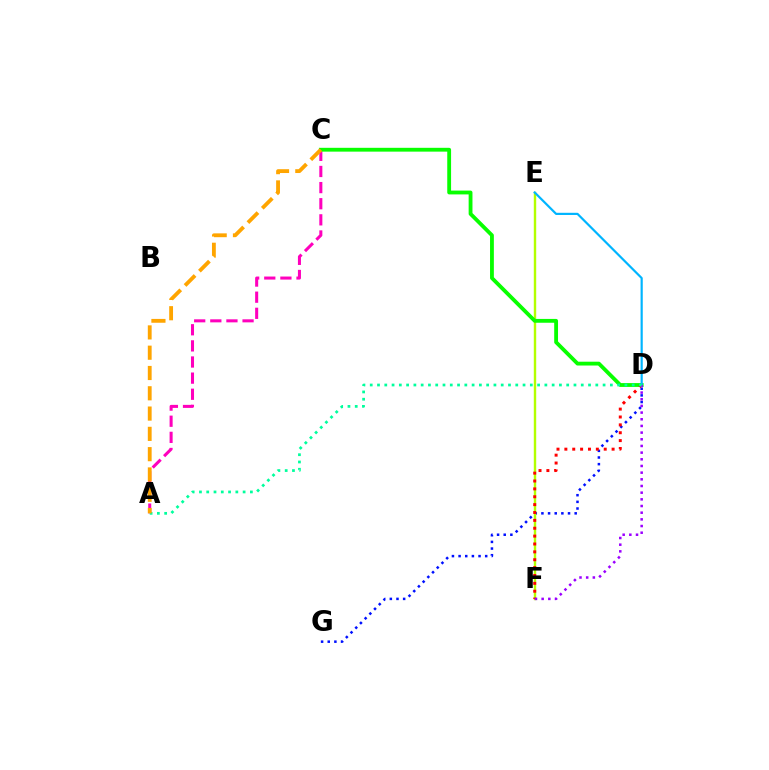{('D', 'G'): [{'color': '#0010ff', 'line_style': 'dotted', 'thickness': 1.81}], ('E', 'F'): [{'color': '#b3ff00', 'line_style': 'solid', 'thickness': 1.74}], ('A', 'C'): [{'color': '#ff00bd', 'line_style': 'dashed', 'thickness': 2.19}, {'color': '#ffa500', 'line_style': 'dashed', 'thickness': 2.76}], ('C', 'D'): [{'color': '#08ff00', 'line_style': 'solid', 'thickness': 2.75}], ('D', 'E'): [{'color': '#00b5ff', 'line_style': 'solid', 'thickness': 1.57}], ('D', 'F'): [{'color': '#ff0000', 'line_style': 'dotted', 'thickness': 2.14}, {'color': '#9b00ff', 'line_style': 'dotted', 'thickness': 1.81}], ('A', 'D'): [{'color': '#00ff9d', 'line_style': 'dotted', 'thickness': 1.98}]}